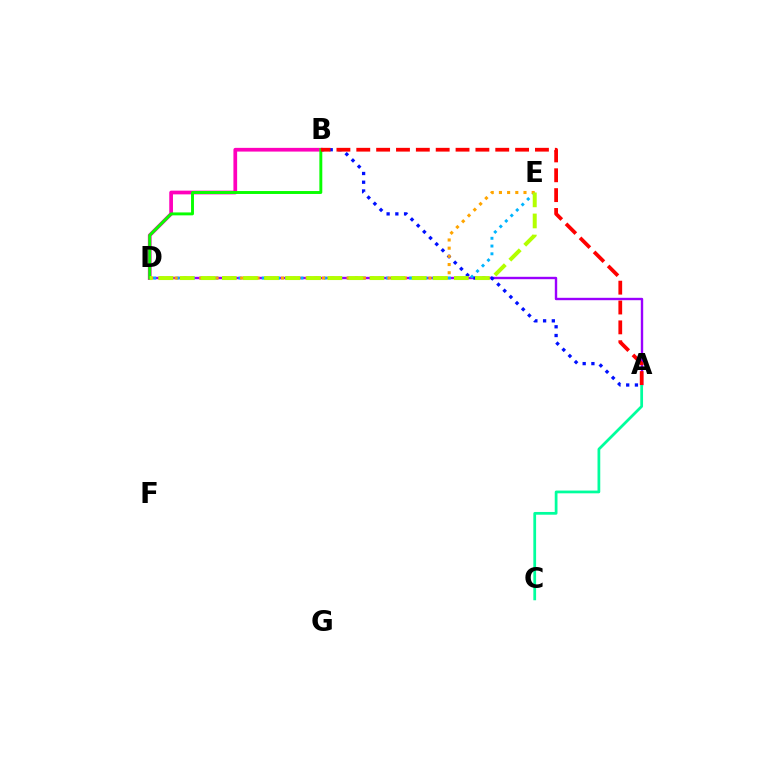{('A', 'D'): [{'color': '#9b00ff', 'line_style': 'solid', 'thickness': 1.72}], ('A', 'B'): [{'color': '#0010ff', 'line_style': 'dotted', 'thickness': 2.37}, {'color': '#ff0000', 'line_style': 'dashed', 'thickness': 2.7}], ('D', 'E'): [{'color': '#00b5ff', 'line_style': 'dotted', 'thickness': 2.11}, {'color': '#ffa500', 'line_style': 'dotted', 'thickness': 2.22}, {'color': '#b3ff00', 'line_style': 'dashed', 'thickness': 2.87}], ('A', 'C'): [{'color': '#00ff9d', 'line_style': 'solid', 'thickness': 1.98}], ('B', 'D'): [{'color': '#ff00bd', 'line_style': 'solid', 'thickness': 2.68}, {'color': '#08ff00', 'line_style': 'solid', 'thickness': 2.1}]}